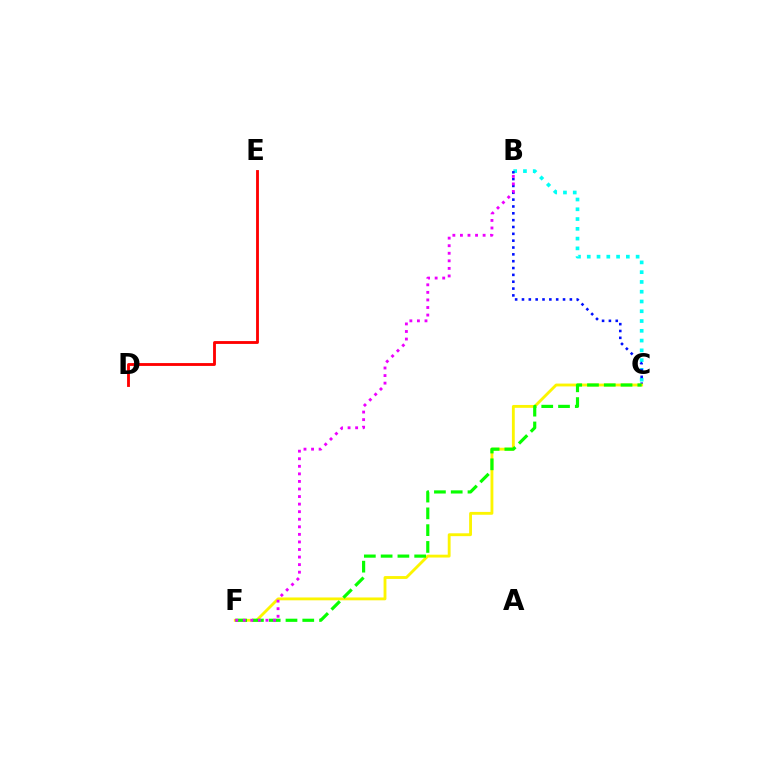{('B', 'C'): [{'color': '#00fff6', 'line_style': 'dotted', 'thickness': 2.66}, {'color': '#0010ff', 'line_style': 'dotted', 'thickness': 1.86}], ('C', 'F'): [{'color': '#fcf500', 'line_style': 'solid', 'thickness': 2.05}, {'color': '#08ff00', 'line_style': 'dashed', 'thickness': 2.28}], ('D', 'E'): [{'color': '#ff0000', 'line_style': 'solid', 'thickness': 2.05}], ('B', 'F'): [{'color': '#ee00ff', 'line_style': 'dotted', 'thickness': 2.05}]}